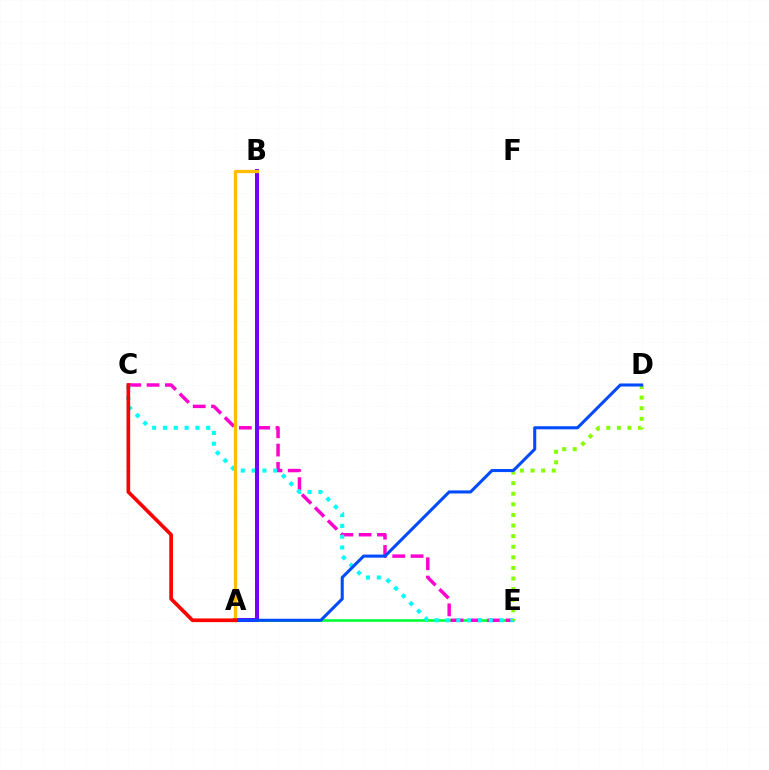{('A', 'E'): [{'color': '#00ff39', 'line_style': 'solid', 'thickness': 1.87}], ('C', 'E'): [{'color': '#ff00cf', 'line_style': 'dashed', 'thickness': 2.49}, {'color': '#00fff6', 'line_style': 'dotted', 'thickness': 2.94}], ('A', 'B'): [{'color': '#7200ff', 'line_style': 'solid', 'thickness': 2.91}, {'color': '#ffbd00', 'line_style': 'solid', 'thickness': 2.35}], ('D', 'E'): [{'color': '#84ff00', 'line_style': 'dotted', 'thickness': 2.88}], ('A', 'D'): [{'color': '#004bff', 'line_style': 'solid', 'thickness': 2.2}], ('A', 'C'): [{'color': '#ff0000', 'line_style': 'solid', 'thickness': 2.64}]}